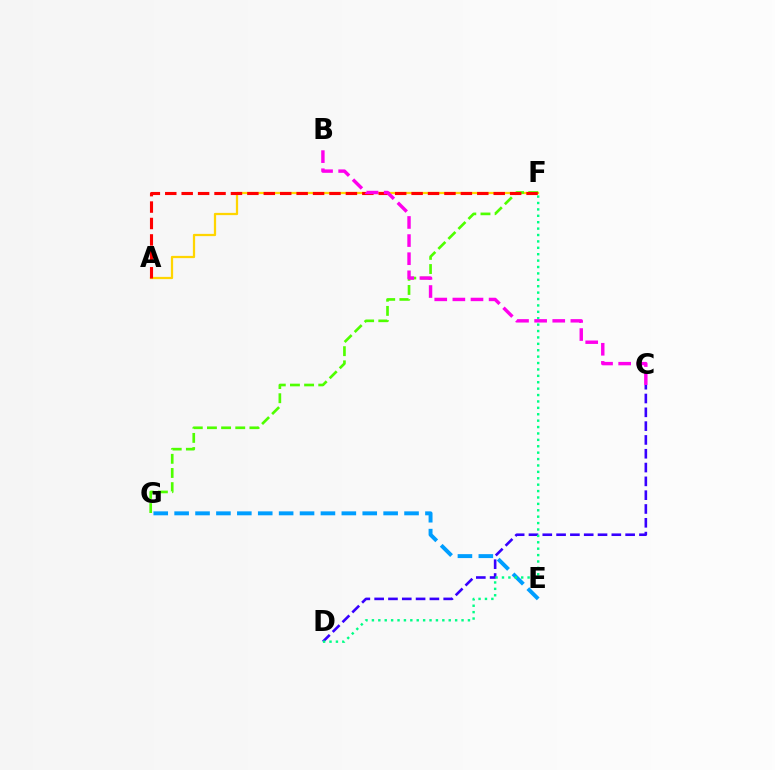{('A', 'F'): [{'color': '#ffd500', 'line_style': 'solid', 'thickness': 1.62}, {'color': '#ff0000', 'line_style': 'dashed', 'thickness': 2.23}], ('C', 'D'): [{'color': '#3700ff', 'line_style': 'dashed', 'thickness': 1.88}], ('F', 'G'): [{'color': '#4fff00', 'line_style': 'dashed', 'thickness': 1.92}], ('E', 'G'): [{'color': '#009eff', 'line_style': 'dashed', 'thickness': 2.84}], ('D', 'F'): [{'color': '#00ff86', 'line_style': 'dotted', 'thickness': 1.74}], ('B', 'C'): [{'color': '#ff00ed', 'line_style': 'dashed', 'thickness': 2.46}]}